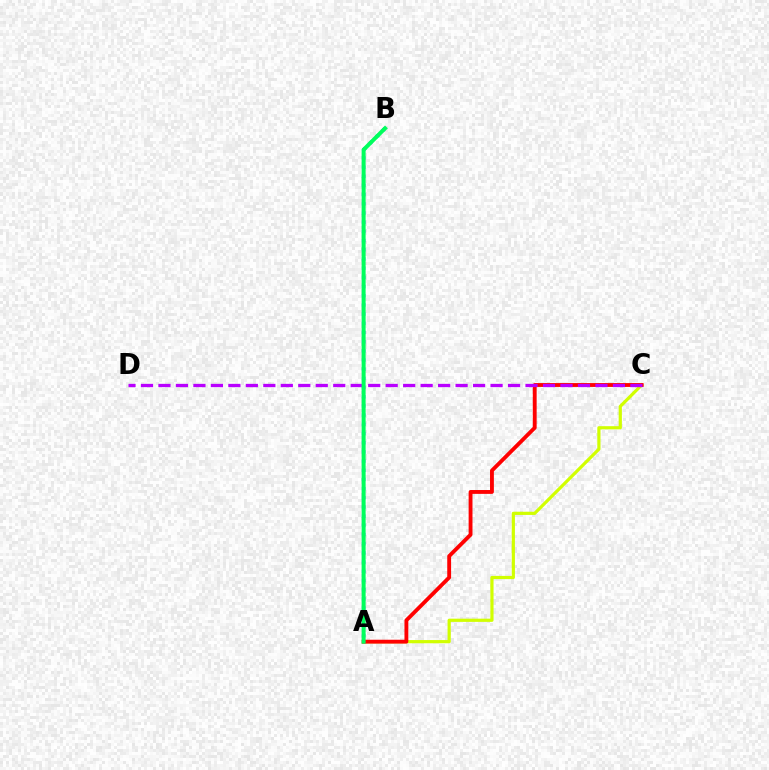{('A', 'B'): [{'color': '#0074ff', 'line_style': 'dotted', 'thickness': 2.5}, {'color': '#00ff5c', 'line_style': 'solid', 'thickness': 2.88}], ('A', 'C'): [{'color': '#d1ff00', 'line_style': 'solid', 'thickness': 2.31}, {'color': '#ff0000', 'line_style': 'solid', 'thickness': 2.77}], ('C', 'D'): [{'color': '#b900ff', 'line_style': 'dashed', 'thickness': 2.37}]}